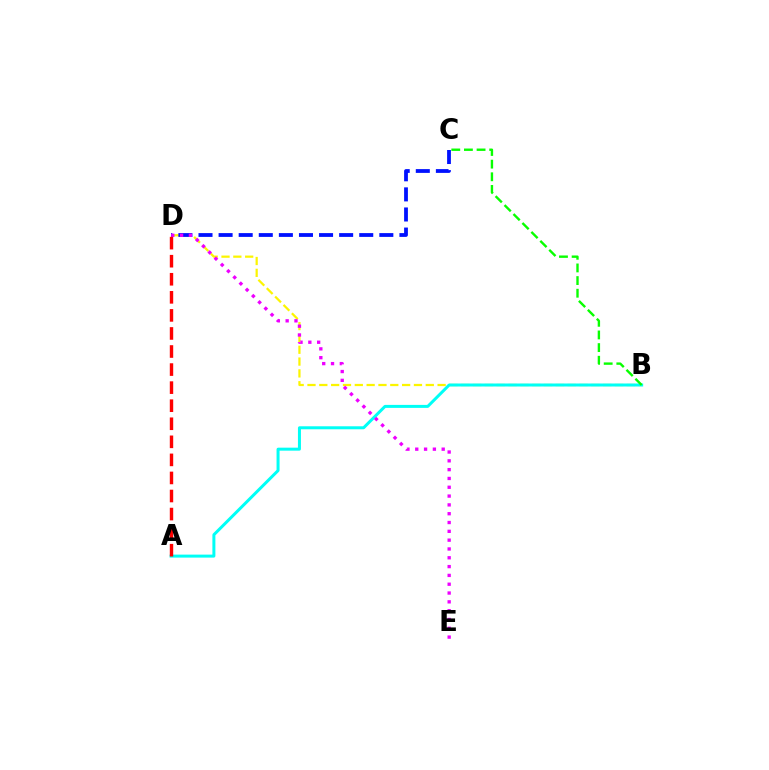{('B', 'D'): [{'color': '#fcf500', 'line_style': 'dashed', 'thickness': 1.61}], ('A', 'B'): [{'color': '#00fff6', 'line_style': 'solid', 'thickness': 2.16}], ('C', 'D'): [{'color': '#0010ff', 'line_style': 'dashed', 'thickness': 2.73}], ('D', 'E'): [{'color': '#ee00ff', 'line_style': 'dotted', 'thickness': 2.39}], ('B', 'C'): [{'color': '#08ff00', 'line_style': 'dashed', 'thickness': 1.72}], ('A', 'D'): [{'color': '#ff0000', 'line_style': 'dashed', 'thickness': 2.45}]}